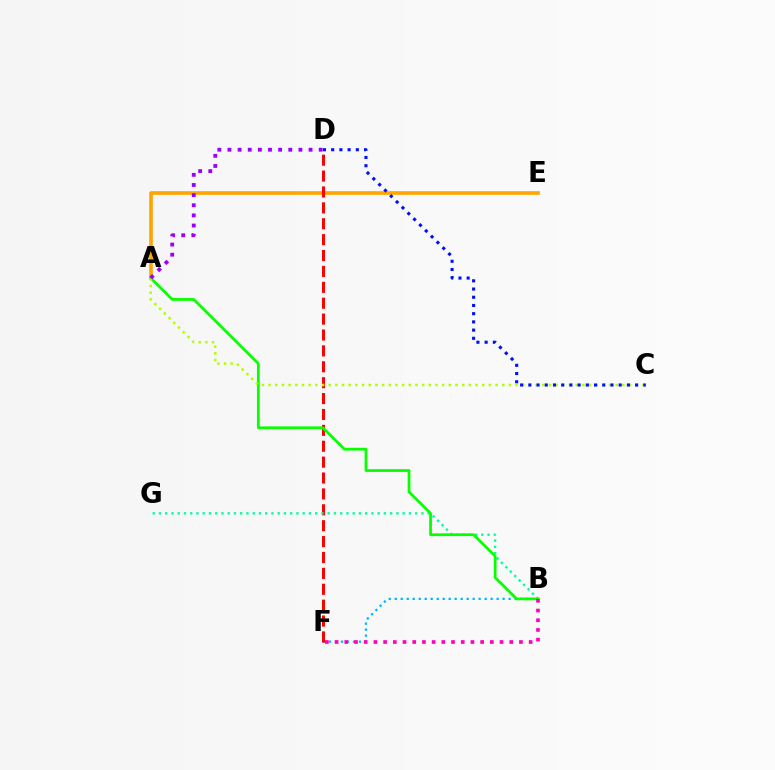{('A', 'E'): [{'color': '#ffa500', 'line_style': 'solid', 'thickness': 2.61}], ('B', 'F'): [{'color': '#00b5ff', 'line_style': 'dotted', 'thickness': 1.63}, {'color': '#ff00bd', 'line_style': 'dotted', 'thickness': 2.64}], ('D', 'F'): [{'color': '#ff0000', 'line_style': 'dashed', 'thickness': 2.16}], ('B', 'G'): [{'color': '#00ff9d', 'line_style': 'dotted', 'thickness': 1.7}], ('A', 'B'): [{'color': '#08ff00', 'line_style': 'solid', 'thickness': 1.98}], ('A', 'C'): [{'color': '#b3ff00', 'line_style': 'dotted', 'thickness': 1.81}], ('C', 'D'): [{'color': '#0010ff', 'line_style': 'dotted', 'thickness': 2.23}], ('A', 'D'): [{'color': '#9b00ff', 'line_style': 'dotted', 'thickness': 2.75}]}